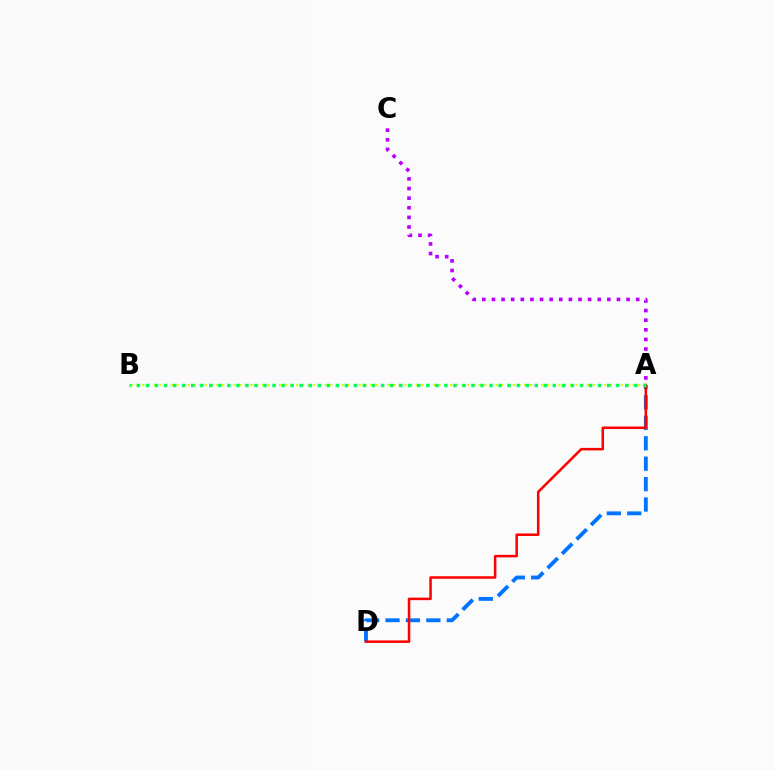{('A', 'D'): [{'color': '#0074ff', 'line_style': 'dashed', 'thickness': 2.77}, {'color': '#ff0000', 'line_style': 'solid', 'thickness': 1.82}], ('A', 'B'): [{'color': '#d1ff00', 'line_style': 'dotted', 'thickness': 1.55}, {'color': '#00ff5c', 'line_style': 'dotted', 'thickness': 2.46}], ('A', 'C'): [{'color': '#b900ff', 'line_style': 'dotted', 'thickness': 2.61}]}